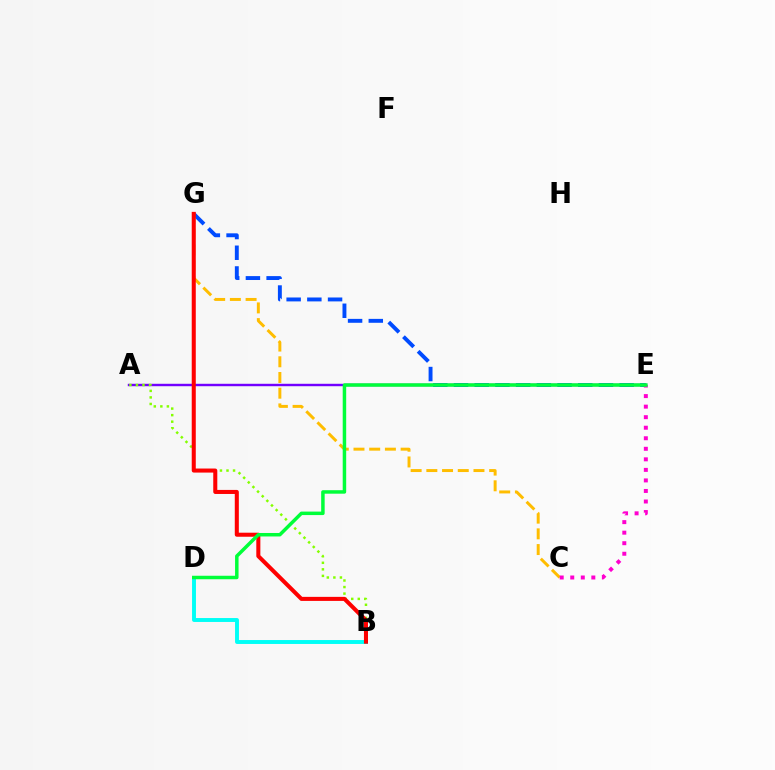{('B', 'D'): [{'color': '#00fff6', 'line_style': 'solid', 'thickness': 2.82}], ('A', 'E'): [{'color': '#7200ff', 'line_style': 'solid', 'thickness': 1.74}], ('E', 'G'): [{'color': '#004bff', 'line_style': 'dashed', 'thickness': 2.81}], ('A', 'B'): [{'color': '#84ff00', 'line_style': 'dotted', 'thickness': 1.78}], ('C', 'G'): [{'color': '#ffbd00', 'line_style': 'dashed', 'thickness': 2.13}], ('B', 'G'): [{'color': '#ff0000', 'line_style': 'solid', 'thickness': 2.91}], ('C', 'E'): [{'color': '#ff00cf', 'line_style': 'dotted', 'thickness': 2.86}], ('D', 'E'): [{'color': '#00ff39', 'line_style': 'solid', 'thickness': 2.51}]}